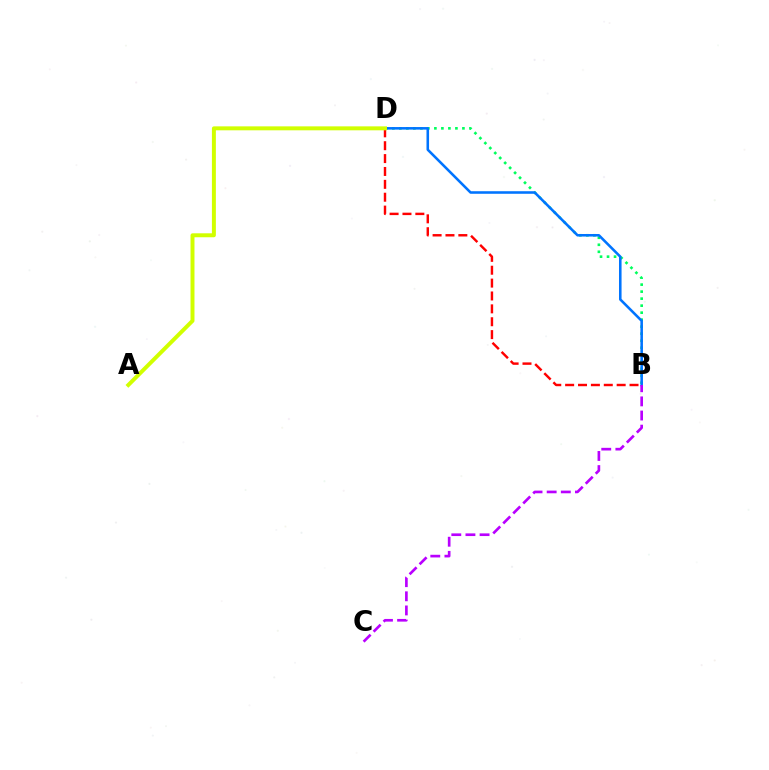{('B', 'D'): [{'color': '#00ff5c', 'line_style': 'dotted', 'thickness': 1.9}, {'color': '#0074ff', 'line_style': 'solid', 'thickness': 1.85}, {'color': '#ff0000', 'line_style': 'dashed', 'thickness': 1.75}], ('B', 'C'): [{'color': '#b900ff', 'line_style': 'dashed', 'thickness': 1.92}], ('A', 'D'): [{'color': '#d1ff00', 'line_style': 'solid', 'thickness': 2.85}]}